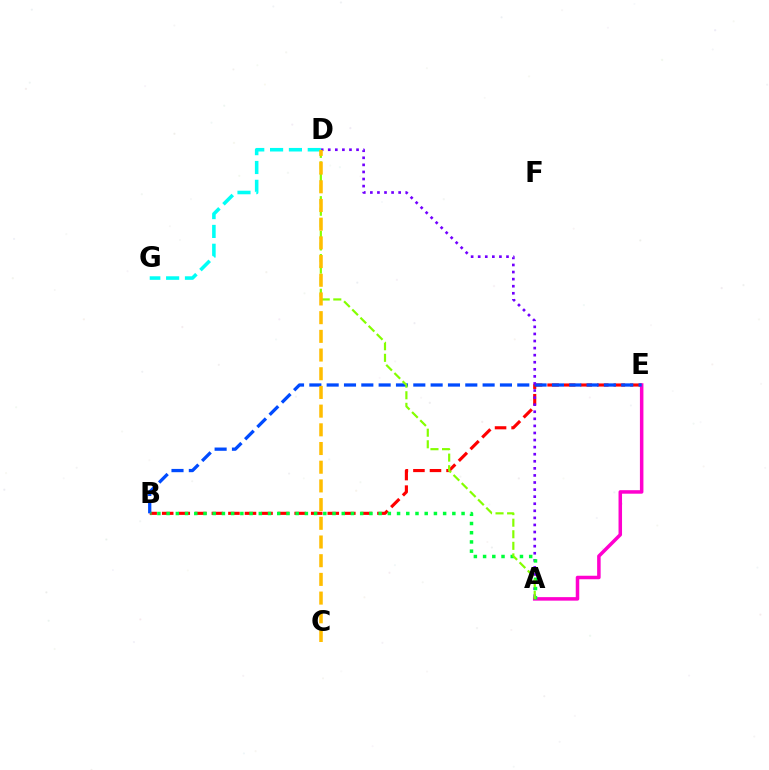{('B', 'E'): [{'color': '#ff0000', 'line_style': 'dashed', 'thickness': 2.25}, {'color': '#004bff', 'line_style': 'dashed', 'thickness': 2.35}], ('A', 'E'): [{'color': '#ff00cf', 'line_style': 'solid', 'thickness': 2.53}], ('A', 'D'): [{'color': '#7200ff', 'line_style': 'dotted', 'thickness': 1.92}, {'color': '#84ff00', 'line_style': 'dashed', 'thickness': 1.57}], ('D', 'G'): [{'color': '#00fff6', 'line_style': 'dashed', 'thickness': 2.56}], ('A', 'B'): [{'color': '#00ff39', 'line_style': 'dotted', 'thickness': 2.5}], ('C', 'D'): [{'color': '#ffbd00', 'line_style': 'dashed', 'thickness': 2.54}]}